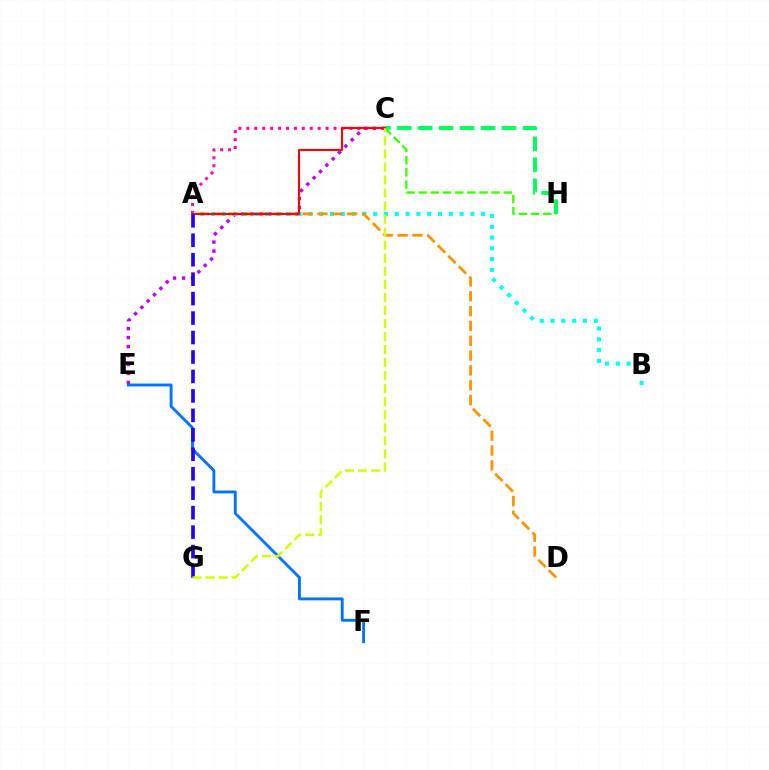{('C', 'E'): [{'color': '#b900ff', 'line_style': 'dotted', 'thickness': 2.44}], ('C', 'H'): [{'color': '#3dff00', 'line_style': 'dashed', 'thickness': 1.65}, {'color': '#00ff5c', 'line_style': 'dashed', 'thickness': 2.85}], ('E', 'F'): [{'color': '#0074ff', 'line_style': 'solid', 'thickness': 2.08}], ('A', 'B'): [{'color': '#00fff6', 'line_style': 'dotted', 'thickness': 2.94}], ('A', 'C'): [{'color': '#ff00ac', 'line_style': 'dotted', 'thickness': 2.15}, {'color': '#ff0000', 'line_style': 'solid', 'thickness': 1.53}], ('A', 'D'): [{'color': '#ff9400', 'line_style': 'dashed', 'thickness': 2.02}], ('A', 'G'): [{'color': '#2500ff', 'line_style': 'dashed', 'thickness': 2.64}], ('C', 'G'): [{'color': '#d1ff00', 'line_style': 'dashed', 'thickness': 1.77}]}